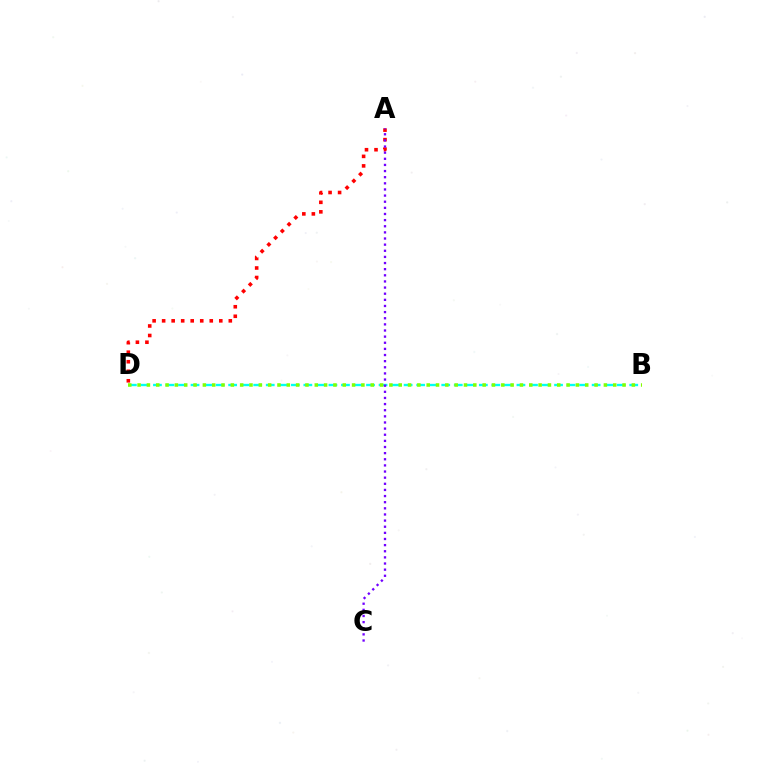{('B', 'D'): [{'color': '#00fff6', 'line_style': 'dashed', 'thickness': 1.7}, {'color': '#84ff00', 'line_style': 'dotted', 'thickness': 2.53}], ('A', 'D'): [{'color': '#ff0000', 'line_style': 'dotted', 'thickness': 2.59}], ('A', 'C'): [{'color': '#7200ff', 'line_style': 'dotted', 'thickness': 1.67}]}